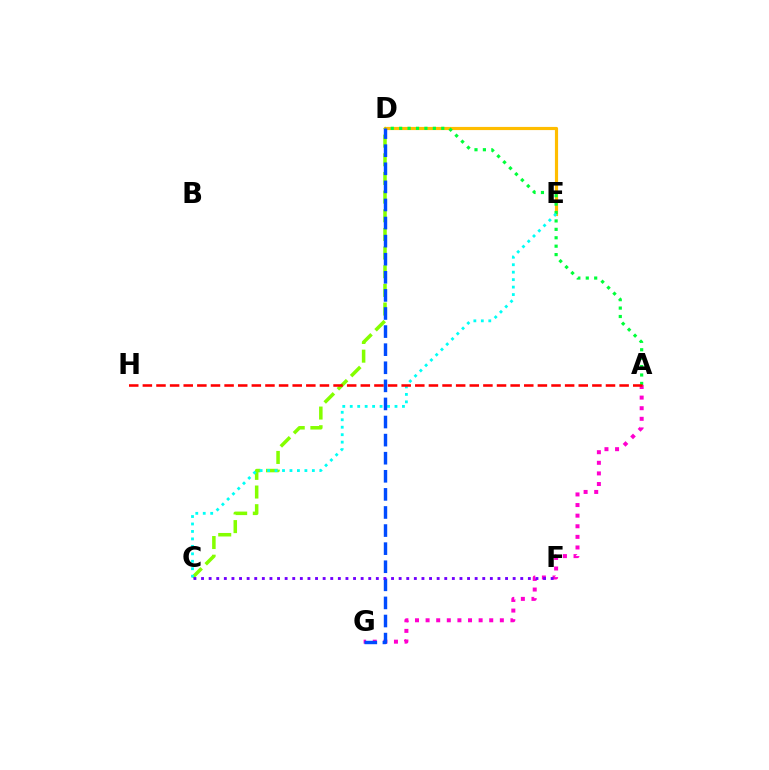{('C', 'D'): [{'color': '#84ff00', 'line_style': 'dashed', 'thickness': 2.53}], ('D', 'E'): [{'color': '#ffbd00', 'line_style': 'solid', 'thickness': 2.28}], ('A', 'G'): [{'color': '#ff00cf', 'line_style': 'dotted', 'thickness': 2.88}], ('A', 'D'): [{'color': '#00ff39', 'line_style': 'dotted', 'thickness': 2.29}], ('C', 'E'): [{'color': '#00fff6', 'line_style': 'dotted', 'thickness': 2.03}], ('D', 'G'): [{'color': '#004bff', 'line_style': 'dashed', 'thickness': 2.46}], ('C', 'F'): [{'color': '#7200ff', 'line_style': 'dotted', 'thickness': 2.07}], ('A', 'H'): [{'color': '#ff0000', 'line_style': 'dashed', 'thickness': 1.85}]}